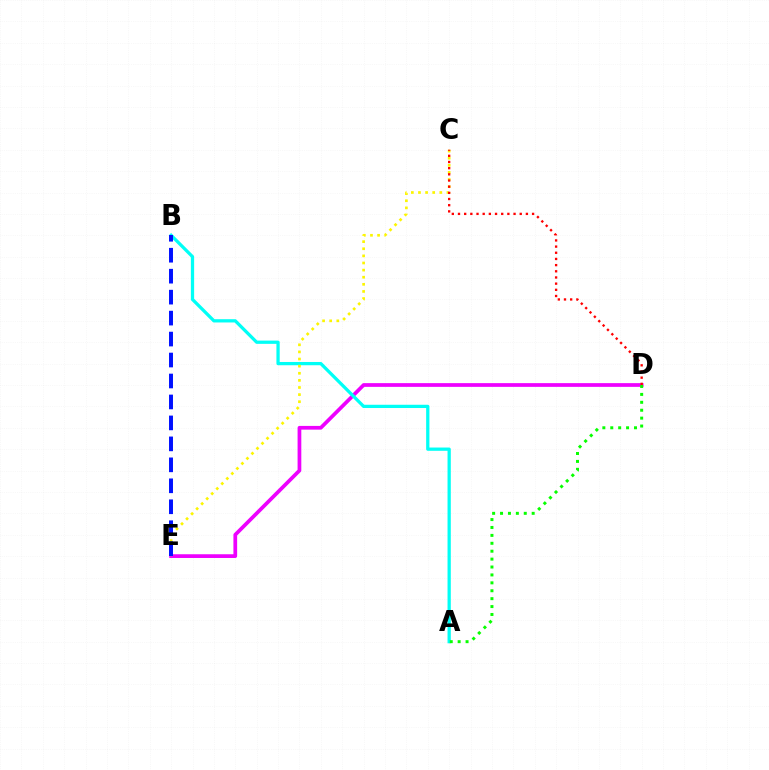{('D', 'E'): [{'color': '#ee00ff', 'line_style': 'solid', 'thickness': 2.68}], ('A', 'B'): [{'color': '#00fff6', 'line_style': 'solid', 'thickness': 2.35}], ('A', 'D'): [{'color': '#08ff00', 'line_style': 'dotted', 'thickness': 2.15}], ('C', 'E'): [{'color': '#fcf500', 'line_style': 'dotted', 'thickness': 1.93}], ('C', 'D'): [{'color': '#ff0000', 'line_style': 'dotted', 'thickness': 1.68}], ('B', 'E'): [{'color': '#0010ff', 'line_style': 'dashed', 'thickness': 2.85}]}